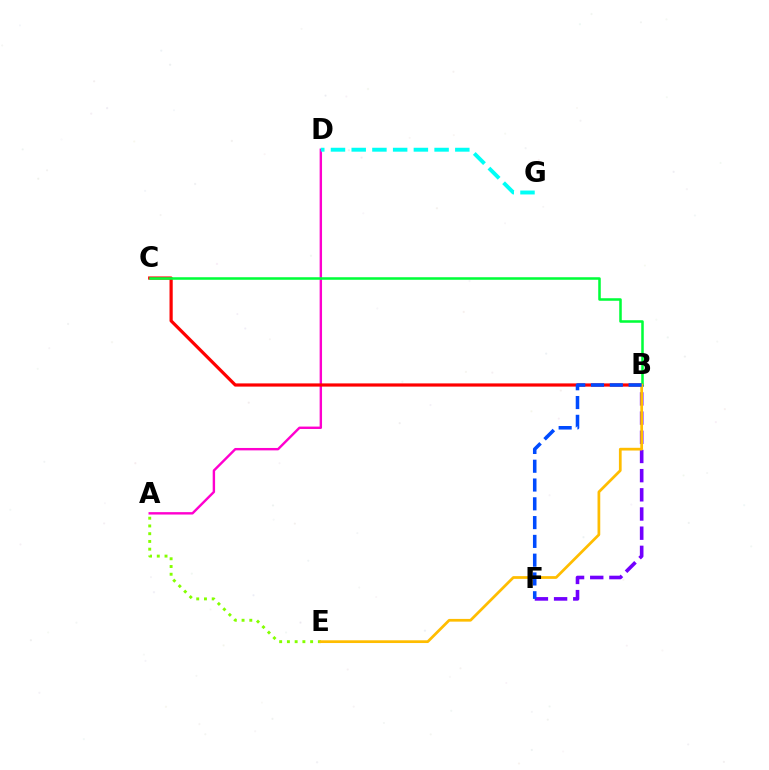{('A', 'D'): [{'color': '#ff00cf', 'line_style': 'solid', 'thickness': 1.73}], ('B', 'C'): [{'color': '#ff0000', 'line_style': 'solid', 'thickness': 2.31}, {'color': '#00ff39', 'line_style': 'solid', 'thickness': 1.83}], ('D', 'G'): [{'color': '#00fff6', 'line_style': 'dashed', 'thickness': 2.82}], ('A', 'E'): [{'color': '#84ff00', 'line_style': 'dotted', 'thickness': 2.1}], ('B', 'F'): [{'color': '#7200ff', 'line_style': 'dashed', 'thickness': 2.61}, {'color': '#004bff', 'line_style': 'dashed', 'thickness': 2.55}], ('B', 'E'): [{'color': '#ffbd00', 'line_style': 'solid', 'thickness': 1.97}]}